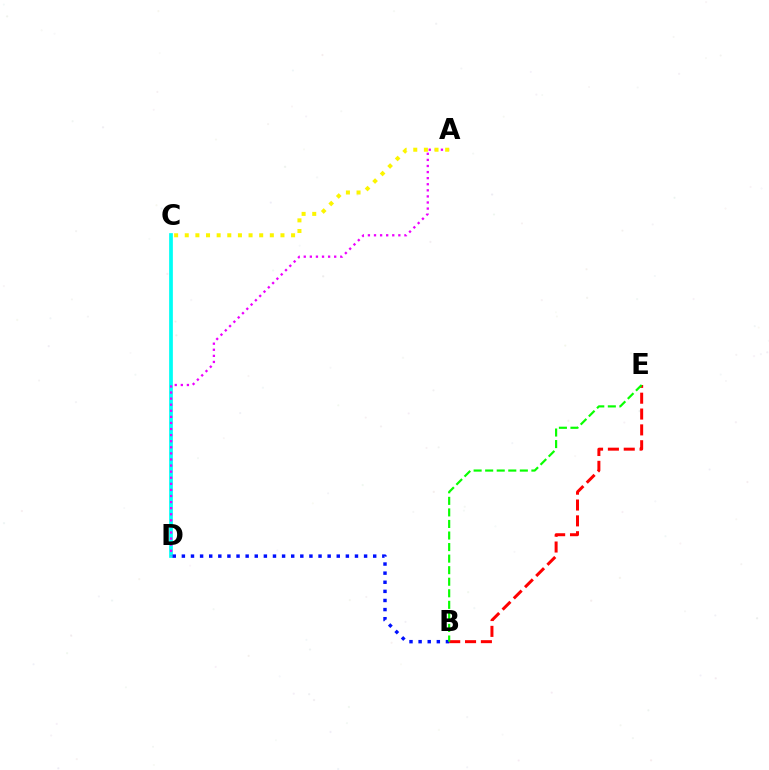{('C', 'D'): [{'color': '#00fff6', 'line_style': 'solid', 'thickness': 2.69}], ('B', 'E'): [{'color': '#ff0000', 'line_style': 'dashed', 'thickness': 2.15}, {'color': '#08ff00', 'line_style': 'dashed', 'thickness': 1.57}], ('A', 'D'): [{'color': '#ee00ff', 'line_style': 'dotted', 'thickness': 1.65}], ('B', 'D'): [{'color': '#0010ff', 'line_style': 'dotted', 'thickness': 2.48}], ('A', 'C'): [{'color': '#fcf500', 'line_style': 'dotted', 'thickness': 2.89}]}